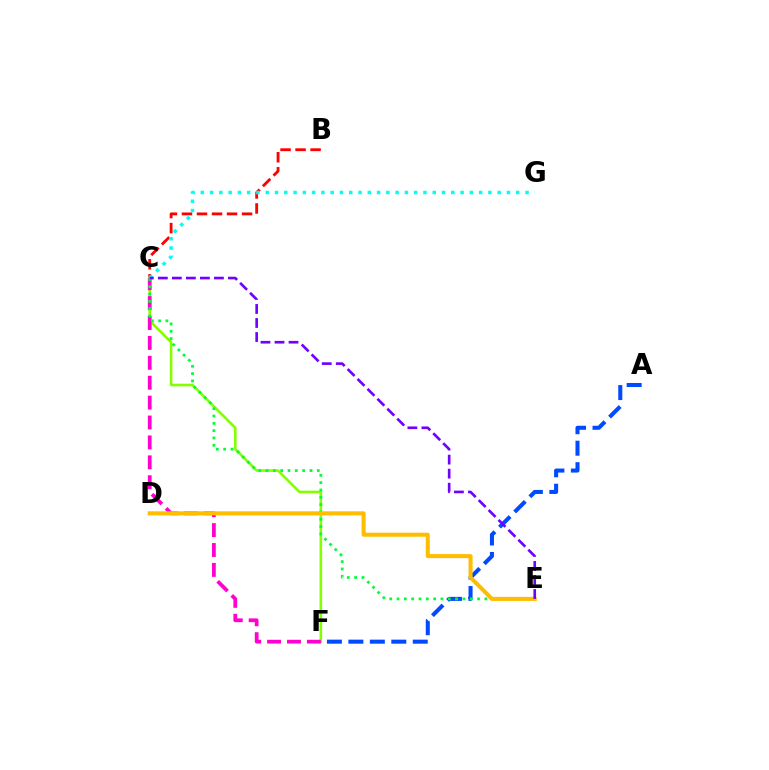{('B', 'C'): [{'color': '#ff0000', 'line_style': 'dashed', 'thickness': 2.04}], ('C', 'F'): [{'color': '#84ff00', 'line_style': 'solid', 'thickness': 1.87}, {'color': '#ff00cf', 'line_style': 'dashed', 'thickness': 2.7}], ('C', 'G'): [{'color': '#00fff6', 'line_style': 'dotted', 'thickness': 2.52}], ('A', 'F'): [{'color': '#004bff', 'line_style': 'dashed', 'thickness': 2.92}], ('C', 'E'): [{'color': '#00ff39', 'line_style': 'dotted', 'thickness': 1.99}, {'color': '#7200ff', 'line_style': 'dashed', 'thickness': 1.91}], ('D', 'E'): [{'color': '#ffbd00', 'line_style': 'solid', 'thickness': 2.92}]}